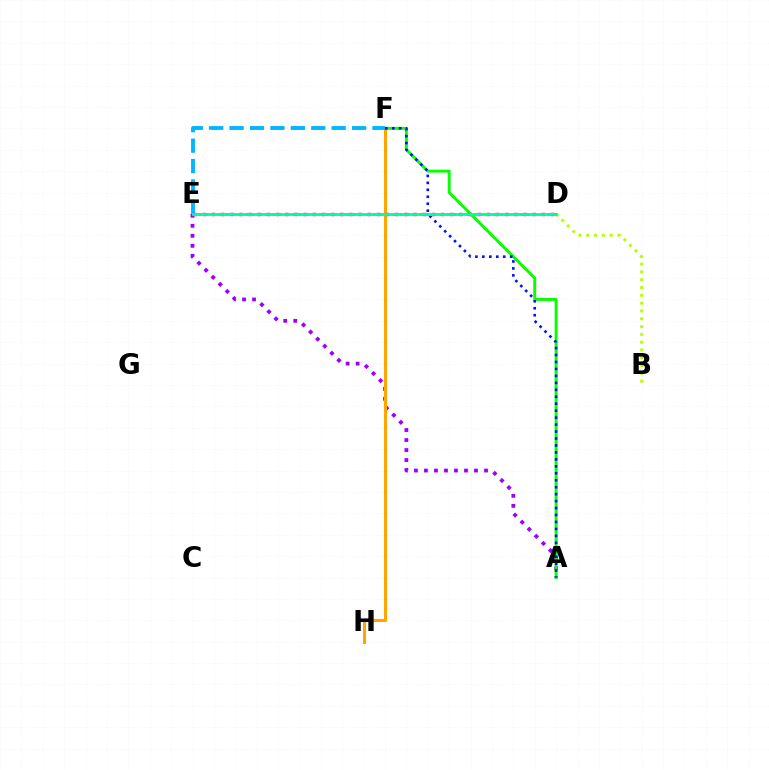{('A', 'E'): [{'color': '#9b00ff', 'line_style': 'dotted', 'thickness': 2.72}], ('F', 'H'): [{'color': '#ffa500', 'line_style': 'solid', 'thickness': 2.2}], ('A', 'F'): [{'color': '#08ff00', 'line_style': 'solid', 'thickness': 2.13}, {'color': '#0010ff', 'line_style': 'dotted', 'thickness': 1.89}], ('E', 'F'): [{'color': '#00b5ff', 'line_style': 'dashed', 'thickness': 2.77}], ('D', 'E'): [{'color': '#ff00bd', 'line_style': 'dotted', 'thickness': 2.49}, {'color': '#ff0000', 'line_style': 'dotted', 'thickness': 1.82}, {'color': '#00ff9d', 'line_style': 'solid', 'thickness': 2.05}], ('B', 'D'): [{'color': '#b3ff00', 'line_style': 'dotted', 'thickness': 2.12}]}